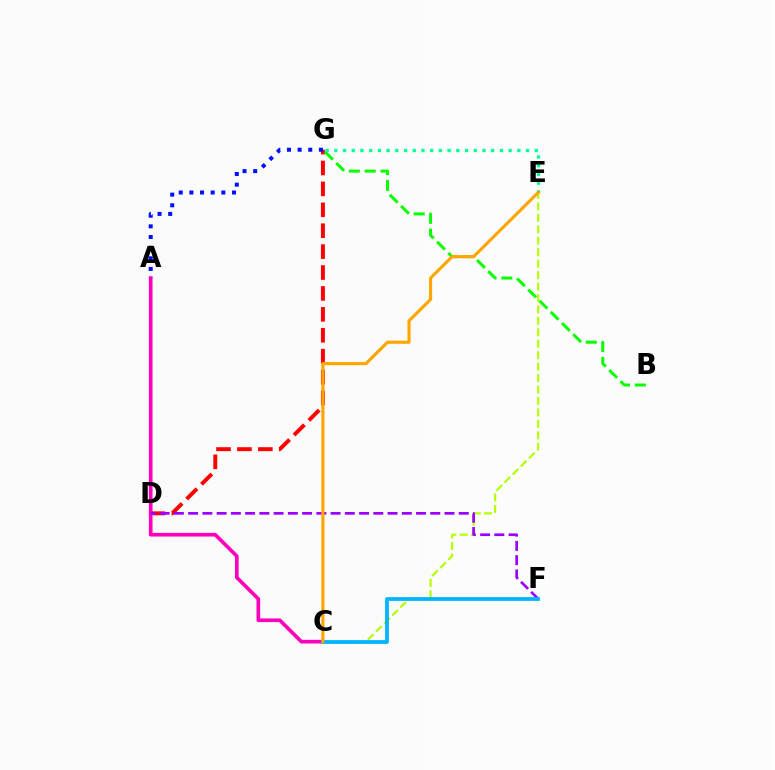{('D', 'G'): [{'color': '#ff0000', 'line_style': 'dashed', 'thickness': 2.84}], ('C', 'E'): [{'color': '#b3ff00', 'line_style': 'dashed', 'thickness': 1.55}, {'color': '#ffa500', 'line_style': 'solid', 'thickness': 2.26}], ('A', 'G'): [{'color': '#0010ff', 'line_style': 'dotted', 'thickness': 2.89}], ('A', 'C'): [{'color': '#ff00bd', 'line_style': 'solid', 'thickness': 2.63}], ('D', 'F'): [{'color': '#9b00ff', 'line_style': 'dashed', 'thickness': 1.94}], ('B', 'G'): [{'color': '#08ff00', 'line_style': 'dashed', 'thickness': 2.15}], ('E', 'G'): [{'color': '#00ff9d', 'line_style': 'dotted', 'thickness': 2.37}], ('C', 'F'): [{'color': '#00b5ff', 'line_style': 'solid', 'thickness': 2.72}]}